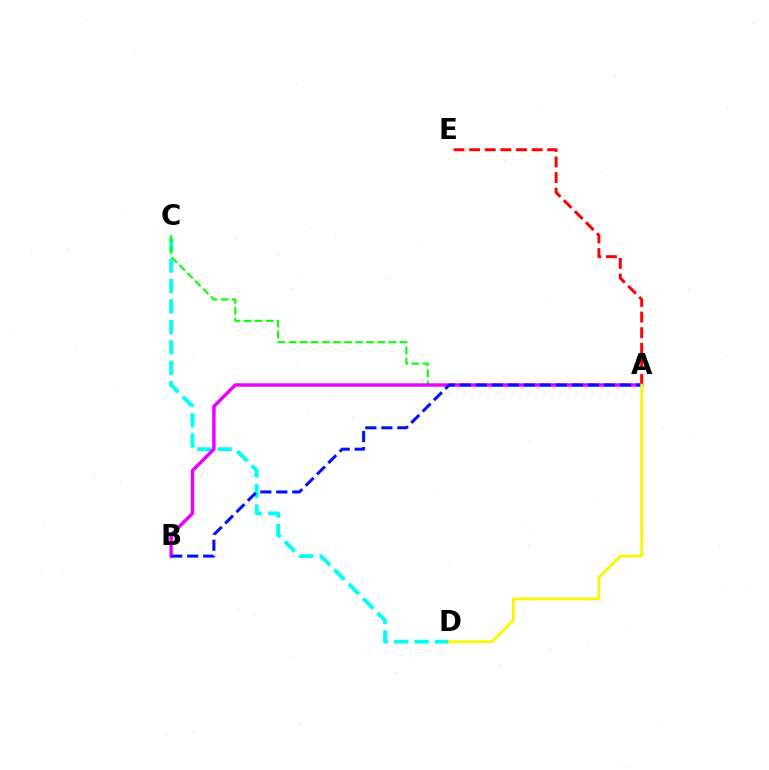{('C', 'D'): [{'color': '#00fff6', 'line_style': 'dashed', 'thickness': 2.77}], ('A', 'C'): [{'color': '#08ff00', 'line_style': 'dashed', 'thickness': 1.51}], ('A', 'B'): [{'color': '#ee00ff', 'line_style': 'solid', 'thickness': 2.47}, {'color': '#0010ff', 'line_style': 'dashed', 'thickness': 2.18}], ('A', 'E'): [{'color': '#ff0000', 'line_style': 'dashed', 'thickness': 2.12}], ('A', 'D'): [{'color': '#fcf500', 'line_style': 'solid', 'thickness': 2.01}]}